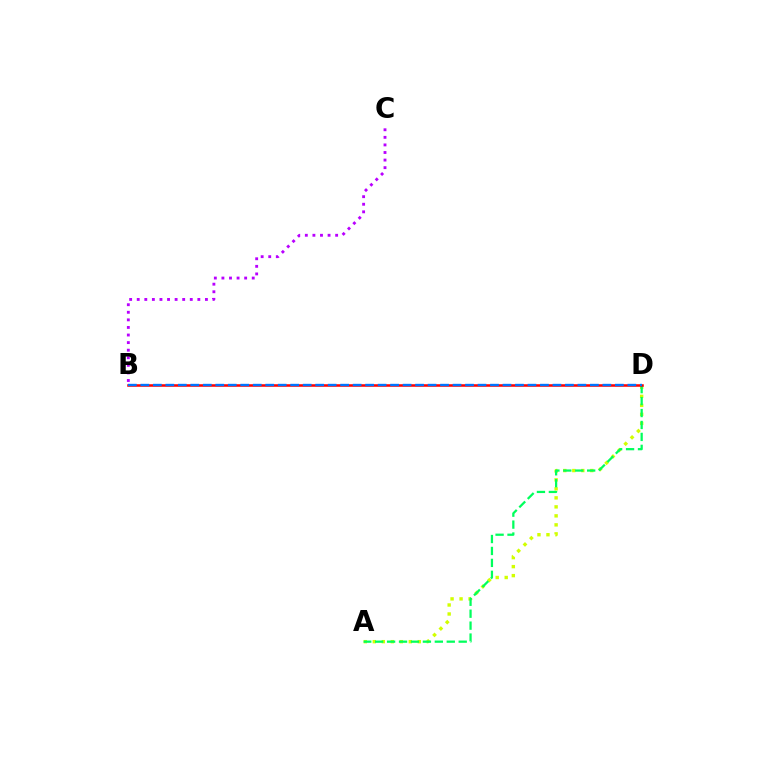{('A', 'D'): [{'color': '#d1ff00', 'line_style': 'dotted', 'thickness': 2.45}, {'color': '#00ff5c', 'line_style': 'dashed', 'thickness': 1.62}], ('B', 'C'): [{'color': '#b900ff', 'line_style': 'dotted', 'thickness': 2.06}], ('B', 'D'): [{'color': '#ff0000', 'line_style': 'solid', 'thickness': 1.83}, {'color': '#0074ff', 'line_style': 'dashed', 'thickness': 1.7}]}